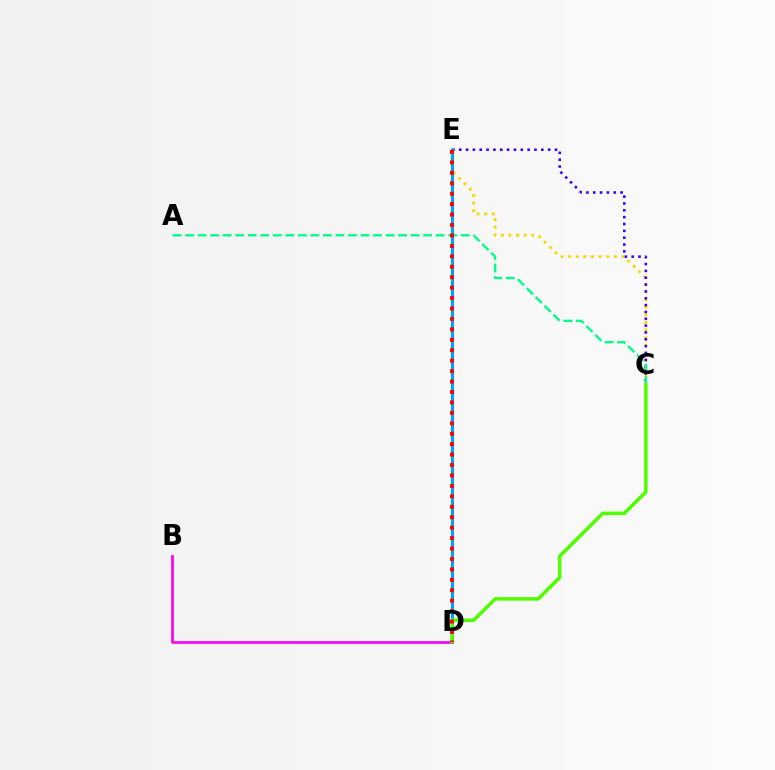{('C', 'E'): [{'color': '#ffd500', 'line_style': 'dotted', 'thickness': 2.07}, {'color': '#3700ff', 'line_style': 'dotted', 'thickness': 1.86}], ('D', 'E'): [{'color': '#009eff', 'line_style': 'solid', 'thickness': 2.2}, {'color': '#ff0000', 'line_style': 'dotted', 'thickness': 2.84}], ('A', 'C'): [{'color': '#00ff86', 'line_style': 'dashed', 'thickness': 1.7}], ('B', 'D'): [{'color': '#ff00ed', 'line_style': 'solid', 'thickness': 1.93}], ('C', 'D'): [{'color': '#4fff00', 'line_style': 'solid', 'thickness': 2.54}]}